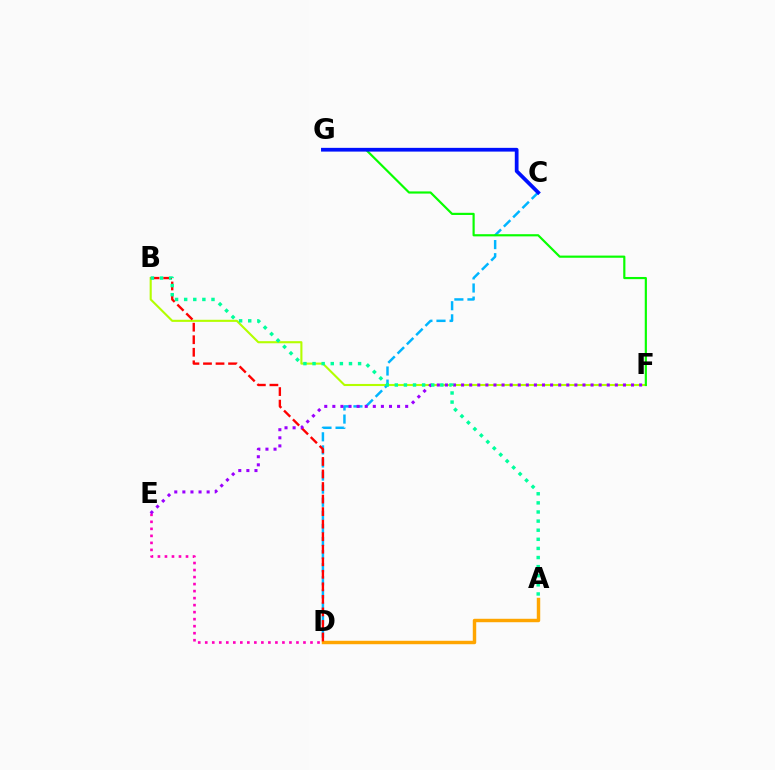{('B', 'F'): [{'color': '#b3ff00', 'line_style': 'solid', 'thickness': 1.52}], ('C', 'D'): [{'color': '#00b5ff', 'line_style': 'dashed', 'thickness': 1.78}], ('D', 'E'): [{'color': '#ff00bd', 'line_style': 'dotted', 'thickness': 1.91}], ('A', 'D'): [{'color': '#ffa500', 'line_style': 'solid', 'thickness': 2.47}], ('F', 'G'): [{'color': '#08ff00', 'line_style': 'solid', 'thickness': 1.57}], ('B', 'D'): [{'color': '#ff0000', 'line_style': 'dashed', 'thickness': 1.7}], ('C', 'G'): [{'color': '#0010ff', 'line_style': 'solid', 'thickness': 2.7}], ('E', 'F'): [{'color': '#9b00ff', 'line_style': 'dotted', 'thickness': 2.2}], ('A', 'B'): [{'color': '#00ff9d', 'line_style': 'dotted', 'thickness': 2.47}]}